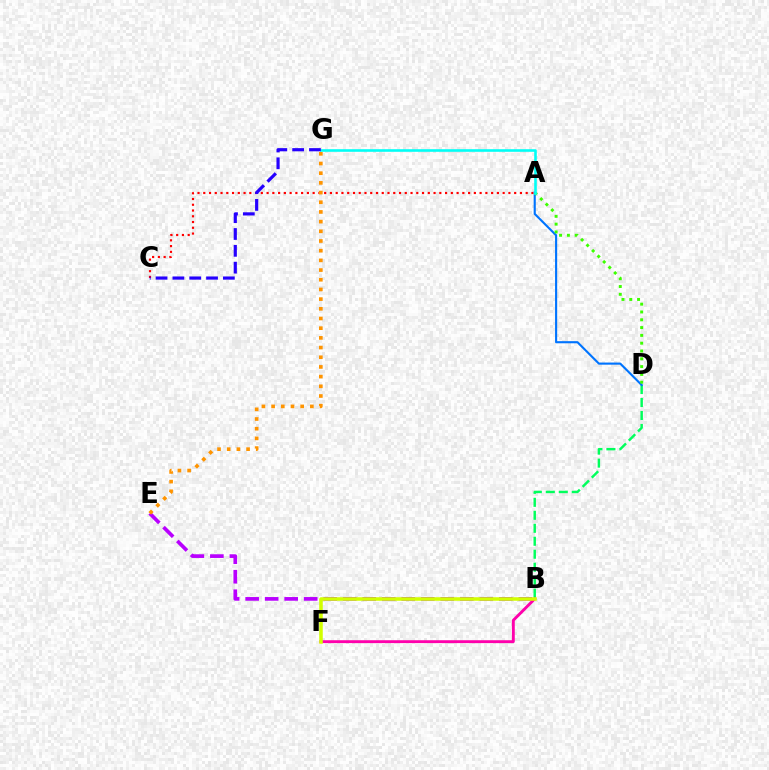{('B', 'D'): [{'color': '#00ff5c', 'line_style': 'dashed', 'thickness': 1.76}], ('B', 'E'): [{'color': '#b900ff', 'line_style': 'dashed', 'thickness': 2.65}], ('B', 'F'): [{'color': '#ff00ac', 'line_style': 'solid', 'thickness': 2.07}, {'color': '#d1ff00', 'line_style': 'solid', 'thickness': 2.54}], ('A', 'C'): [{'color': '#ff0000', 'line_style': 'dotted', 'thickness': 1.56}], ('A', 'D'): [{'color': '#0074ff', 'line_style': 'solid', 'thickness': 1.53}, {'color': '#3dff00', 'line_style': 'dotted', 'thickness': 2.12}], ('E', 'G'): [{'color': '#ff9400', 'line_style': 'dotted', 'thickness': 2.63}], ('A', 'G'): [{'color': '#00fff6', 'line_style': 'solid', 'thickness': 1.88}], ('C', 'G'): [{'color': '#2500ff', 'line_style': 'dashed', 'thickness': 2.29}]}